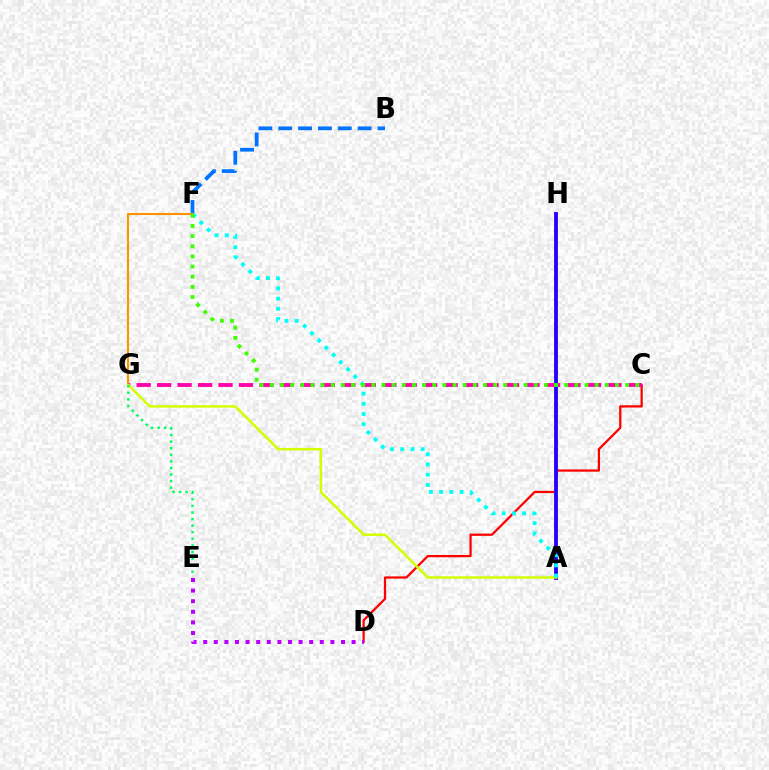{('B', 'F'): [{'color': '#0074ff', 'line_style': 'dashed', 'thickness': 2.7}], ('C', 'D'): [{'color': '#ff0000', 'line_style': 'solid', 'thickness': 1.62}], ('F', 'G'): [{'color': '#ff9400', 'line_style': 'solid', 'thickness': 1.5}], ('C', 'G'): [{'color': '#ff00ac', 'line_style': 'dashed', 'thickness': 2.78}], ('D', 'E'): [{'color': '#b900ff', 'line_style': 'dotted', 'thickness': 2.88}], ('A', 'H'): [{'color': '#2500ff', 'line_style': 'solid', 'thickness': 2.76}], ('A', 'G'): [{'color': '#d1ff00', 'line_style': 'solid', 'thickness': 1.8}], ('A', 'F'): [{'color': '#00fff6', 'line_style': 'dotted', 'thickness': 2.77}], ('E', 'G'): [{'color': '#00ff5c', 'line_style': 'dotted', 'thickness': 1.79}], ('C', 'F'): [{'color': '#3dff00', 'line_style': 'dotted', 'thickness': 2.76}]}